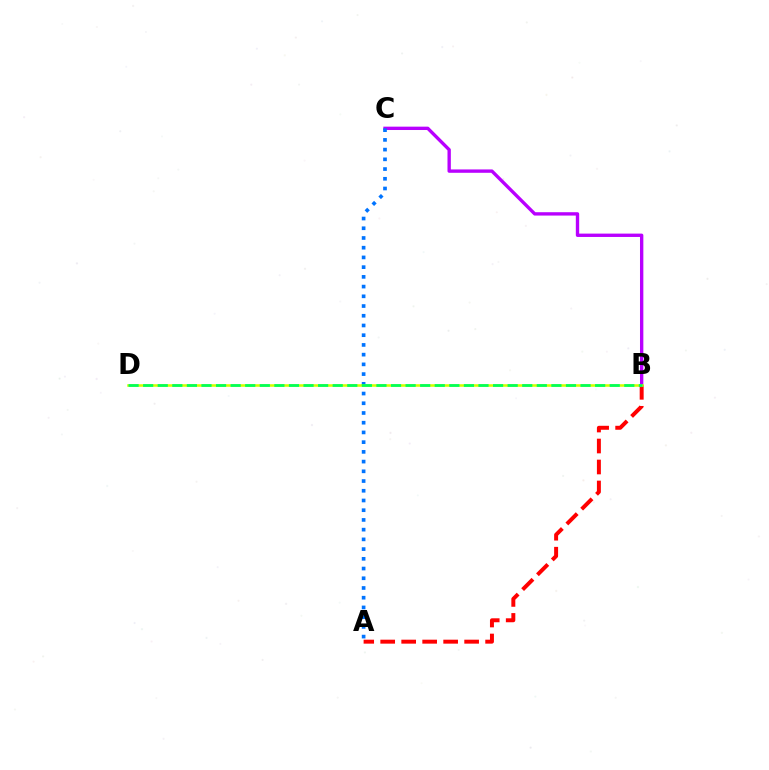{('A', 'B'): [{'color': '#ff0000', 'line_style': 'dashed', 'thickness': 2.85}], ('B', 'C'): [{'color': '#b900ff', 'line_style': 'solid', 'thickness': 2.42}], ('A', 'C'): [{'color': '#0074ff', 'line_style': 'dotted', 'thickness': 2.64}], ('B', 'D'): [{'color': '#d1ff00', 'line_style': 'solid', 'thickness': 1.85}, {'color': '#00ff5c', 'line_style': 'dashed', 'thickness': 1.98}]}